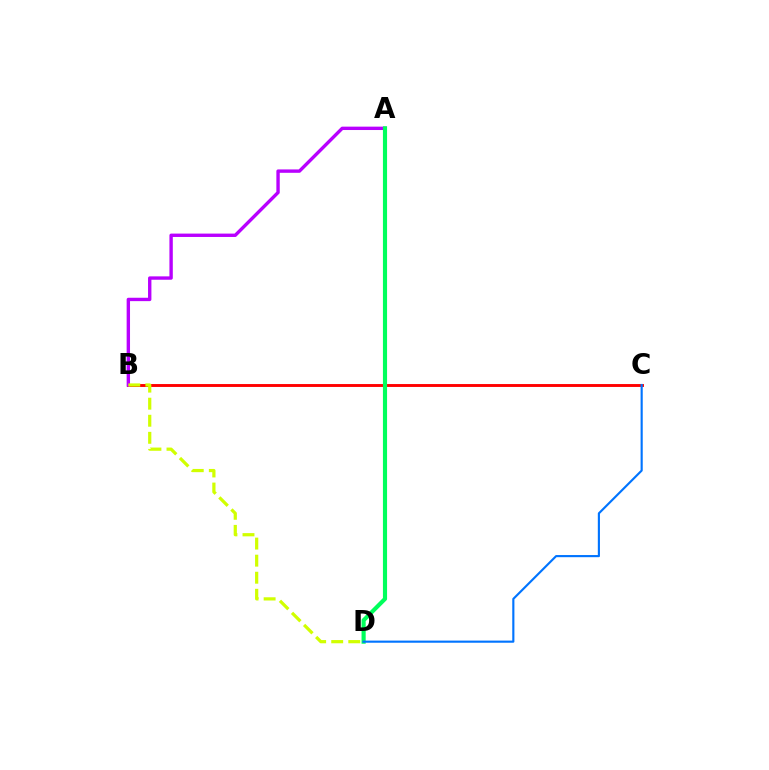{('B', 'C'): [{'color': '#ff0000', 'line_style': 'solid', 'thickness': 2.09}], ('A', 'B'): [{'color': '#b900ff', 'line_style': 'solid', 'thickness': 2.43}], ('B', 'D'): [{'color': '#d1ff00', 'line_style': 'dashed', 'thickness': 2.32}], ('A', 'D'): [{'color': '#00ff5c', 'line_style': 'solid', 'thickness': 2.98}], ('C', 'D'): [{'color': '#0074ff', 'line_style': 'solid', 'thickness': 1.54}]}